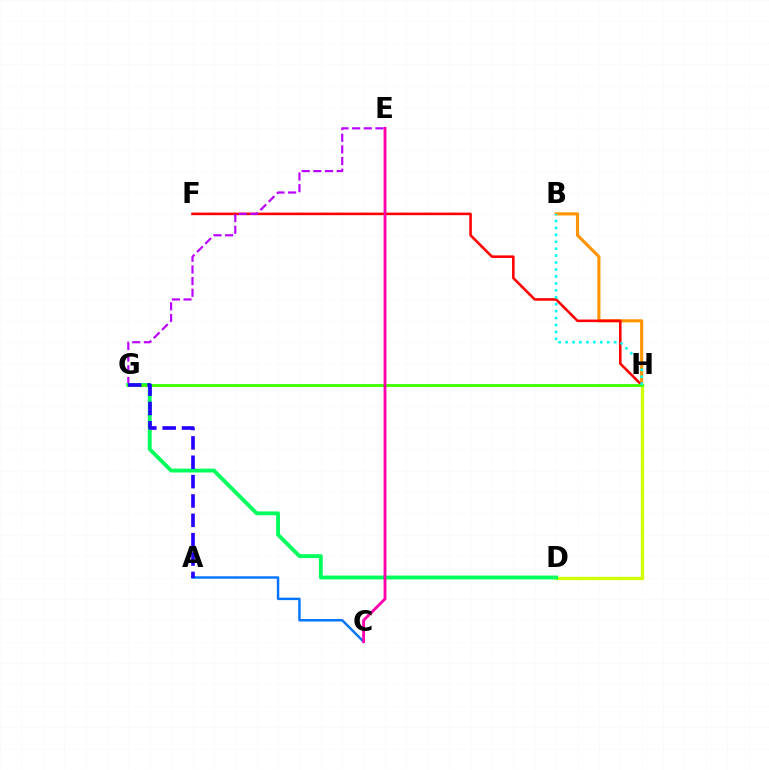{('B', 'H'): [{'color': '#ff9400', 'line_style': 'solid', 'thickness': 2.23}, {'color': '#00fff6', 'line_style': 'dotted', 'thickness': 1.88}], ('A', 'C'): [{'color': '#0074ff', 'line_style': 'solid', 'thickness': 1.76}], ('F', 'H'): [{'color': '#ff0000', 'line_style': 'solid', 'thickness': 1.85}], ('E', 'G'): [{'color': '#b900ff', 'line_style': 'dashed', 'thickness': 1.58}], ('D', 'H'): [{'color': '#d1ff00', 'line_style': 'solid', 'thickness': 2.36}], ('D', 'G'): [{'color': '#00ff5c', 'line_style': 'solid', 'thickness': 2.77}], ('G', 'H'): [{'color': '#3dff00', 'line_style': 'solid', 'thickness': 2.05}], ('A', 'G'): [{'color': '#2500ff', 'line_style': 'dashed', 'thickness': 2.63}], ('C', 'E'): [{'color': '#ff00ac', 'line_style': 'solid', 'thickness': 2.04}]}